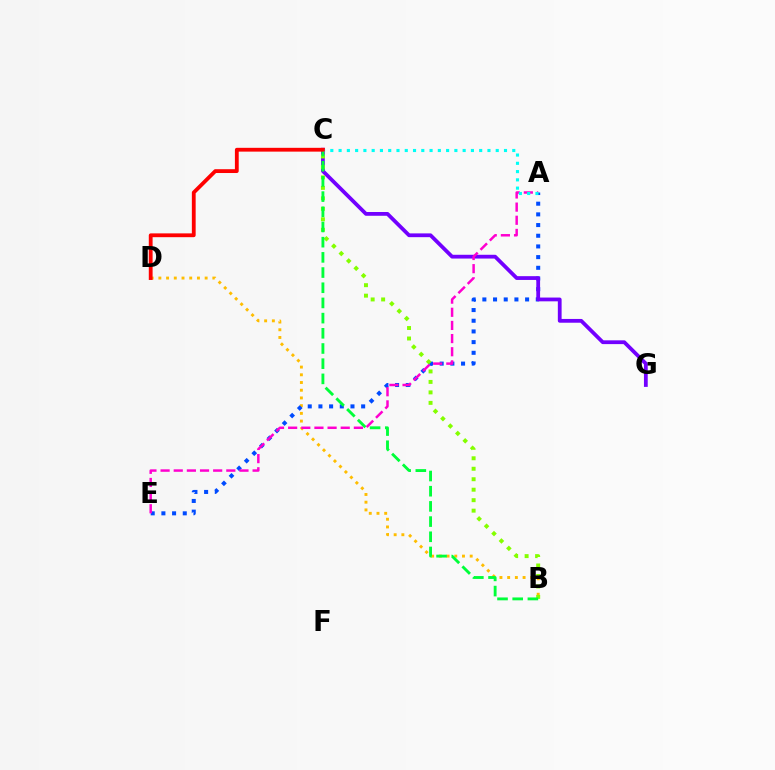{('B', 'D'): [{'color': '#ffbd00', 'line_style': 'dotted', 'thickness': 2.1}], ('A', 'E'): [{'color': '#004bff', 'line_style': 'dotted', 'thickness': 2.9}, {'color': '#ff00cf', 'line_style': 'dashed', 'thickness': 1.79}], ('C', 'G'): [{'color': '#7200ff', 'line_style': 'solid', 'thickness': 2.72}], ('B', 'C'): [{'color': '#84ff00', 'line_style': 'dotted', 'thickness': 2.85}, {'color': '#00ff39', 'line_style': 'dashed', 'thickness': 2.06}], ('A', 'C'): [{'color': '#00fff6', 'line_style': 'dotted', 'thickness': 2.25}], ('C', 'D'): [{'color': '#ff0000', 'line_style': 'solid', 'thickness': 2.74}]}